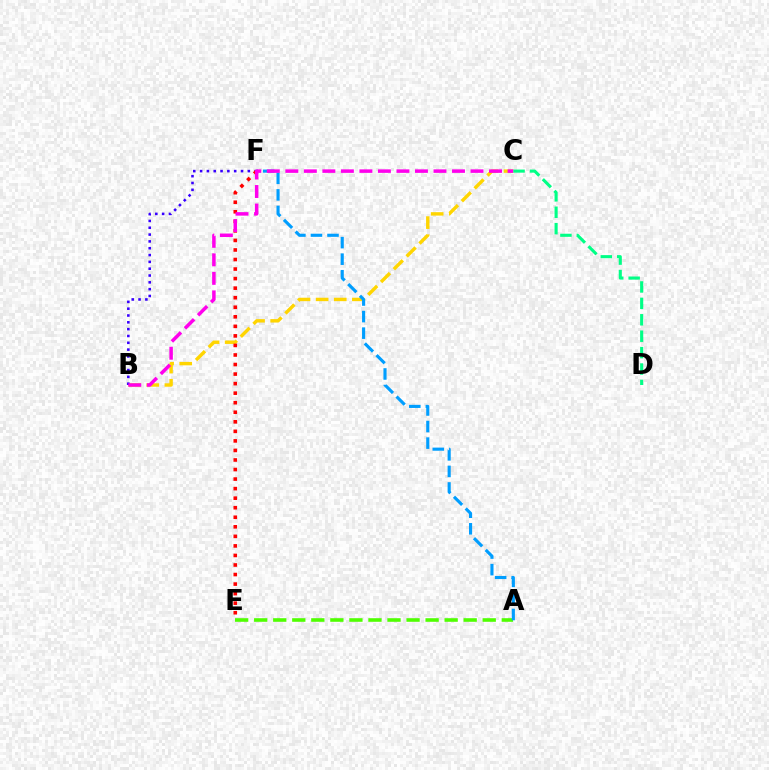{('A', 'E'): [{'color': '#4fff00', 'line_style': 'dashed', 'thickness': 2.59}], ('B', 'C'): [{'color': '#ffd500', 'line_style': 'dashed', 'thickness': 2.46}, {'color': '#ff00ed', 'line_style': 'dashed', 'thickness': 2.52}], ('B', 'F'): [{'color': '#3700ff', 'line_style': 'dotted', 'thickness': 1.85}], ('A', 'F'): [{'color': '#009eff', 'line_style': 'dashed', 'thickness': 2.25}], ('E', 'F'): [{'color': '#ff0000', 'line_style': 'dotted', 'thickness': 2.59}], ('C', 'D'): [{'color': '#00ff86', 'line_style': 'dashed', 'thickness': 2.23}]}